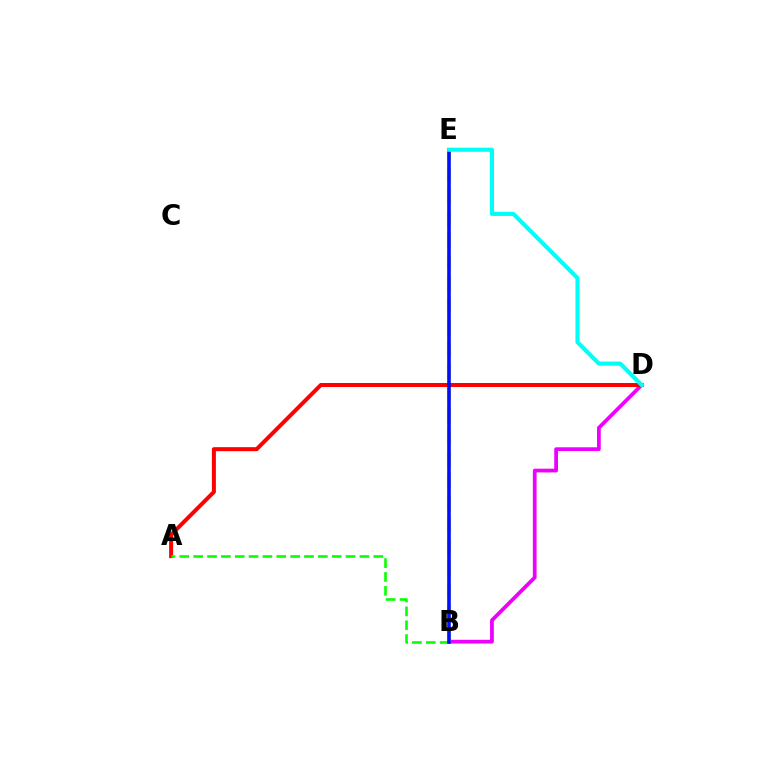{('B', 'D'): [{'color': '#ee00ff', 'line_style': 'solid', 'thickness': 2.7}], ('B', 'E'): [{'color': '#fcf500', 'line_style': 'dashed', 'thickness': 2.98}, {'color': '#0010ff', 'line_style': 'solid', 'thickness': 2.6}], ('A', 'D'): [{'color': '#ff0000', 'line_style': 'solid', 'thickness': 2.88}], ('A', 'B'): [{'color': '#08ff00', 'line_style': 'dashed', 'thickness': 1.88}], ('D', 'E'): [{'color': '#00fff6', 'line_style': 'solid', 'thickness': 2.97}]}